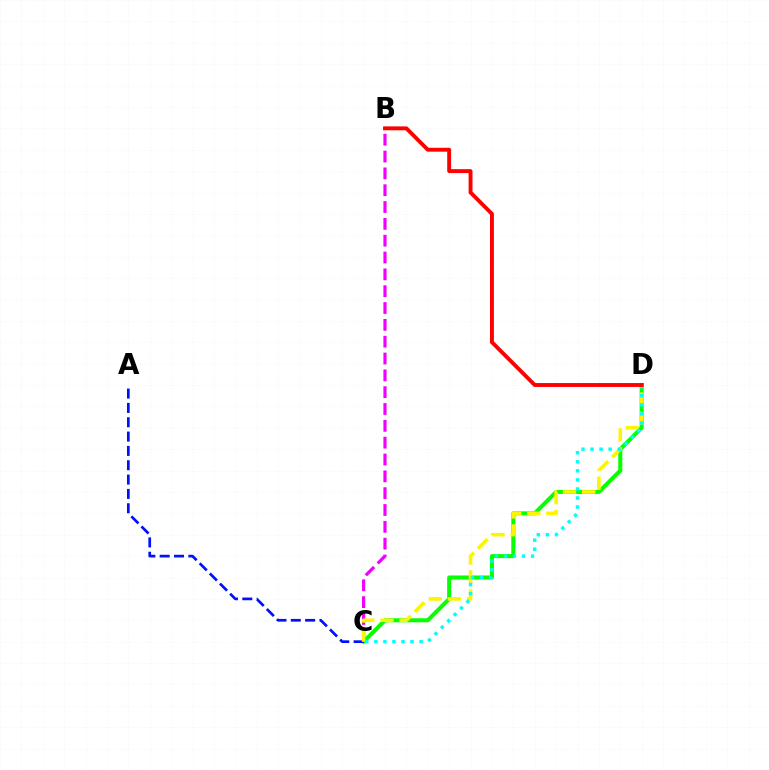{('C', 'D'): [{'color': '#08ff00', 'line_style': 'solid', 'thickness': 2.92}, {'color': '#fcf500', 'line_style': 'dashed', 'thickness': 2.59}, {'color': '#00fff6', 'line_style': 'dotted', 'thickness': 2.46}], ('A', 'C'): [{'color': '#0010ff', 'line_style': 'dashed', 'thickness': 1.95}], ('B', 'C'): [{'color': '#ee00ff', 'line_style': 'dashed', 'thickness': 2.29}], ('B', 'D'): [{'color': '#ff0000', 'line_style': 'solid', 'thickness': 2.81}]}